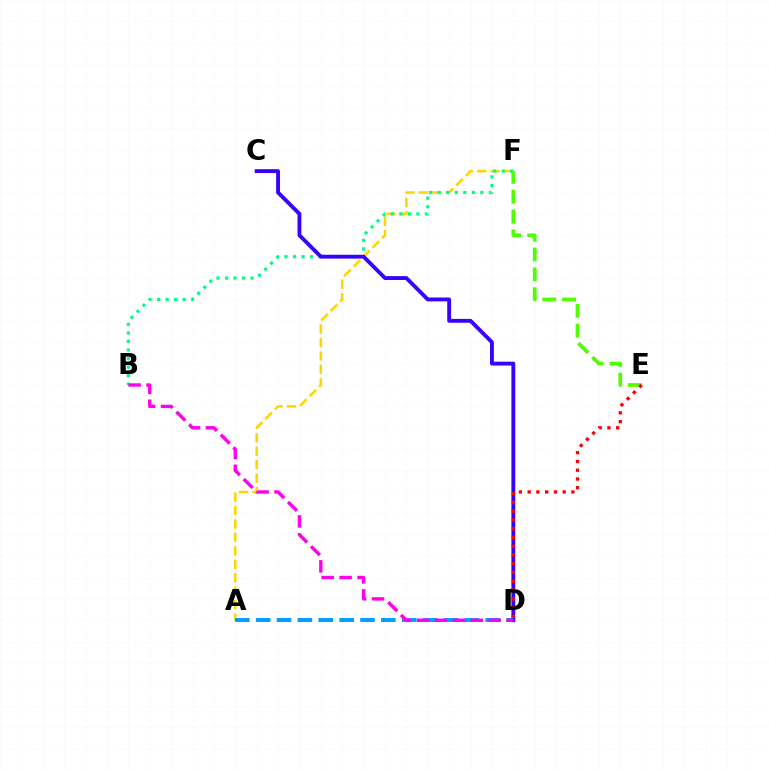{('A', 'F'): [{'color': '#ffd500', 'line_style': 'dashed', 'thickness': 1.83}], ('B', 'F'): [{'color': '#00ff86', 'line_style': 'dotted', 'thickness': 2.32}], ('C', 'D'): [{'color': '#3700ff', 'line_style': 'solid', 'thickness': 2.78}], ('E', 'F'): [{'color': '#4fff00', 'line_style': 'dashed', 'thickness': 2.69}], ('A', 'D'): [{'color': '#009eff', 'line_style': 'dashed', 'thickness': 2.83}], ('B', 'D'): [{'color': '#ff00ed', 'line_style': 'dashed', 'thickness': 2.44}], ('D', 'E'): [{'color': '#ff0000', 'line_style': 'dotted', 'thickness': 2.38}]}